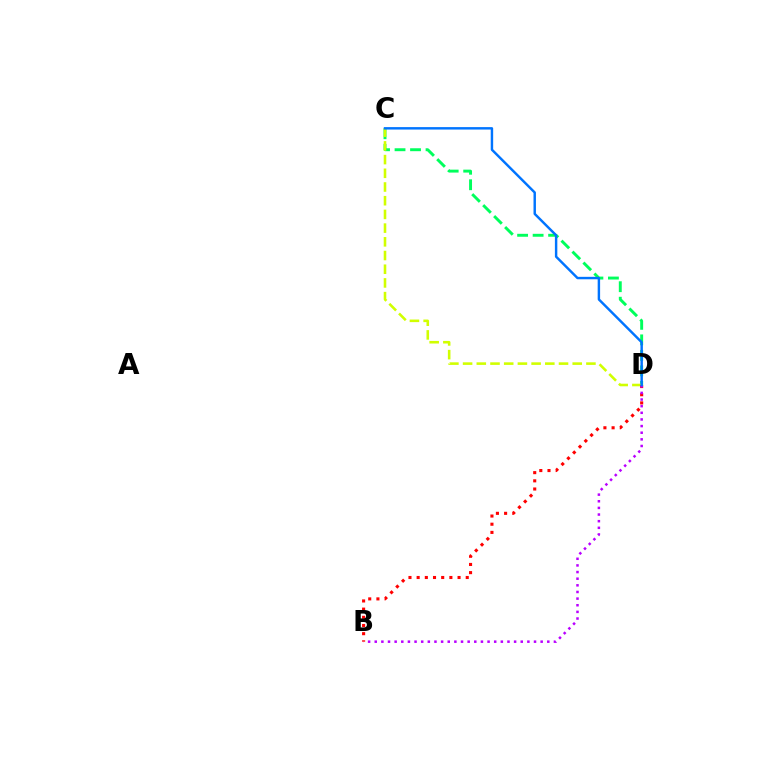{('C', 'D'): [{'color': '#00ff5c', 'line_style': 'dashed', 'thickness': 2.11}, {'color': '#d1ff00', 'line_style': 'dashed', 'thickness': 1.86}, {'color': '#0074ff', 'line_style': 'solid', 'thickness': 1.76}], ('B', 'D'): [{'color': '#ff0000', 'line_style': 'dotted', 'thickness': 2.22}, {'color': '#b900ff', 'line_style': 'dotted', 'thickness': 1.8}]}